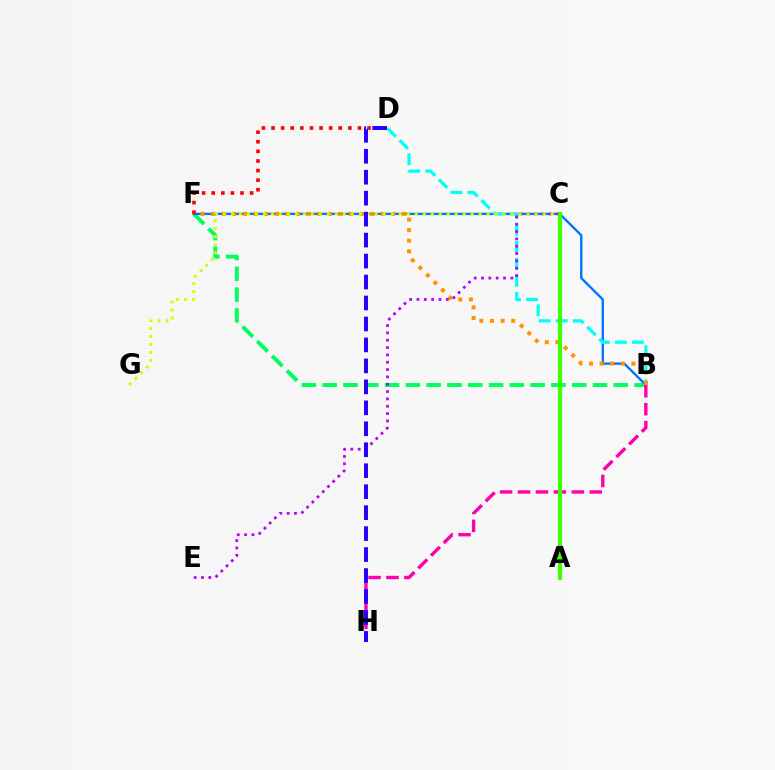{('B', 'F'): [{'color': '#00ff5c', 'line_style': 'dashed', 'thickness': 2.82}, {'color': '#0074ff', 'line_style': 'solid', 'thickness': 1.69}, {'color': '#ff9400', 'line_style': 'dotted', 'thickness': 2.88}], ('B', 'D'): [{'color': '#00fff6', 'line_style': 'dashed', 'thickness': 2.31}], ('B', 'H'): [{'color': '#ff00ac', 'line_style': 'dashed', 'thickness': 2.44}], ('D', 'F'): [{'color': '#ff0000', 'line_style': 'dotted', 'thickness': 2.61}], ('C', 'E'): [{'color': '#b900ff', 'line_style': 'dotted', 'thickness': 1.99}], ('C', 'G'): [{'color': '#d1ff00', 'line_style': 'dotted', 'thickness': 2.17}], ('A', 'C'): [{'color': '#3dff00', 'line_style': 'solid', 'thickness': 3.0}], ('D', 'H'): [{'color': '#2500ff', 'line_style': 'dashed', 'thickness': 2.85}]}